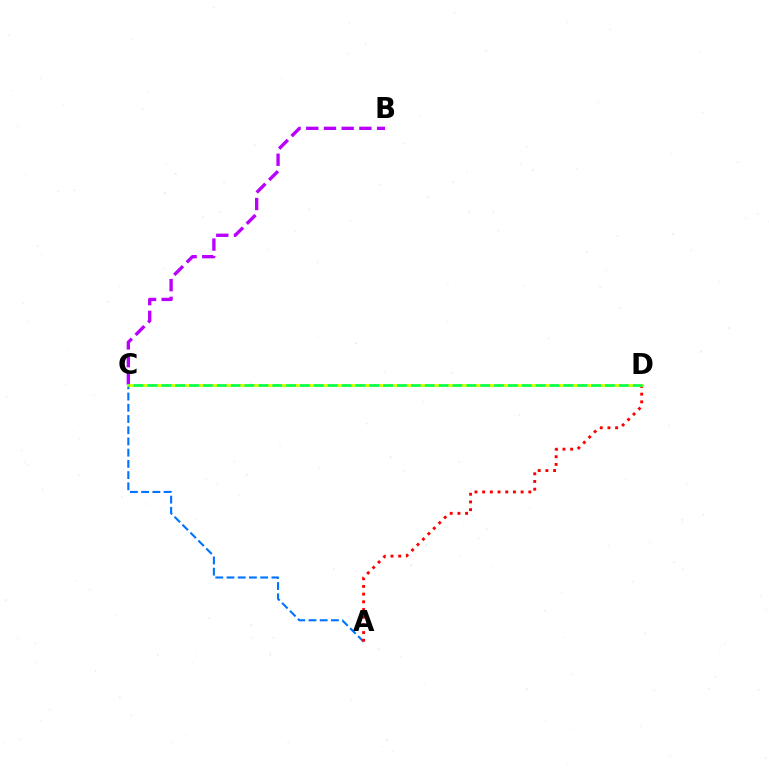{('B', 'C'): [{'color': '#b900ff', 'line_style': 'dashed', 'thickness': 2.41}], ('A', 'C'): [{'color': '#0074ff', 'line_style': 'dashed', 'thickness': 1.52}], ('A', 'D'): [{'color': '#ff0000', 'line_style': 'dotted', 'thickness': 2.09}], ('C', 'D'): [{'color': '#d1ff00', 'line_style': 'solid', 'thickness': 2.05}, {'color': '#00ff5c', 'line_style': 'dashed', 'thickness': 1.88}]}